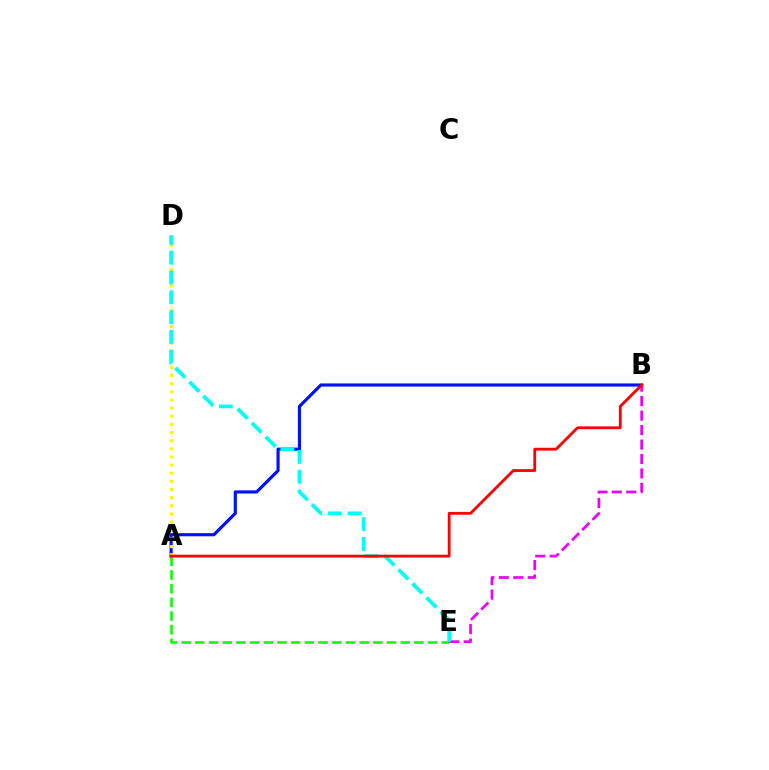{('A', 'B'): [{'color': '#0010ff', 'line_style': 'solid', 'thickness': 2.26}, {'color': '#ff0000', 'line_style': 'solid', 'thickness': 2.02}], ('A', 'D'): [{'color': '#fcf500', 'line_style': 'dotted', 'thickness': 2.21}], ('B', 'E'): [{'color': '#ee00ff', 'line_style': 'dashed', 'thickness': 1.96}], ('A', 'E'): [{'color': '#08ff00', 'line_style': 'dashed', 'thickness': 1.86}], ('D', 'E'): [{'color': '#00fff6', 'line_style': 'dashed', 'thickness': 2.69}]}